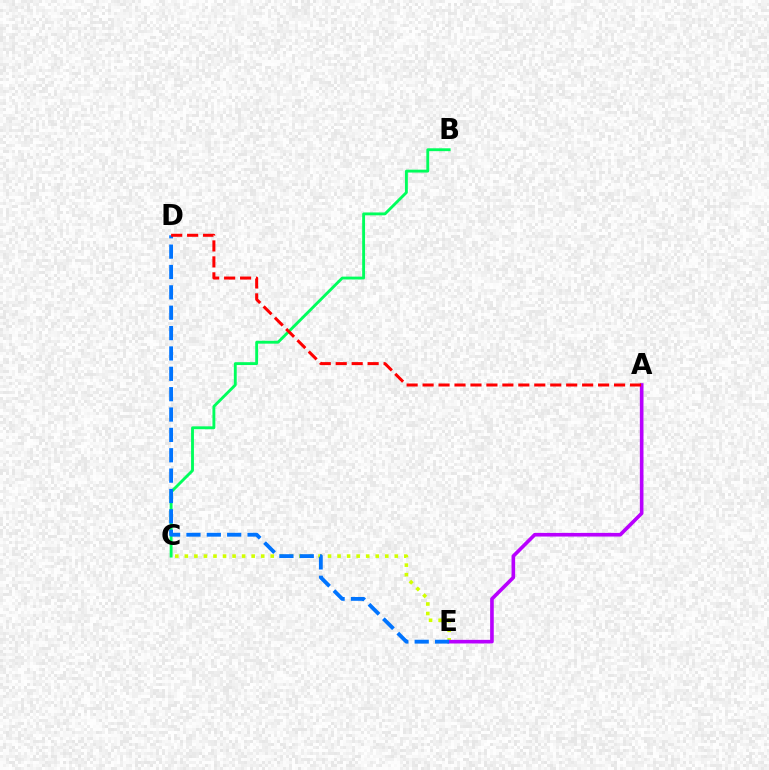{('C', 'E'): [{'color': '#d1ff00', 'line_style': 'dotted', 'thickness': 2.59}], ('B', 'C'): [{'color': '#00ff5c', 'line_style': 'solid', 'thickness': 2.07}], ('A', 'E'): [{'color': '#b900ff', 'line_style': 'solid', 'thickness': 2.61}], ('D', 'E'): [{'color': '#0074ff', 'line_style': 'dashed', 'thickness': 2.77}], ('A', 'D'): [{'color': '#ff0000', 'line_style': 'dashed', 'thickness': 2.17}]}